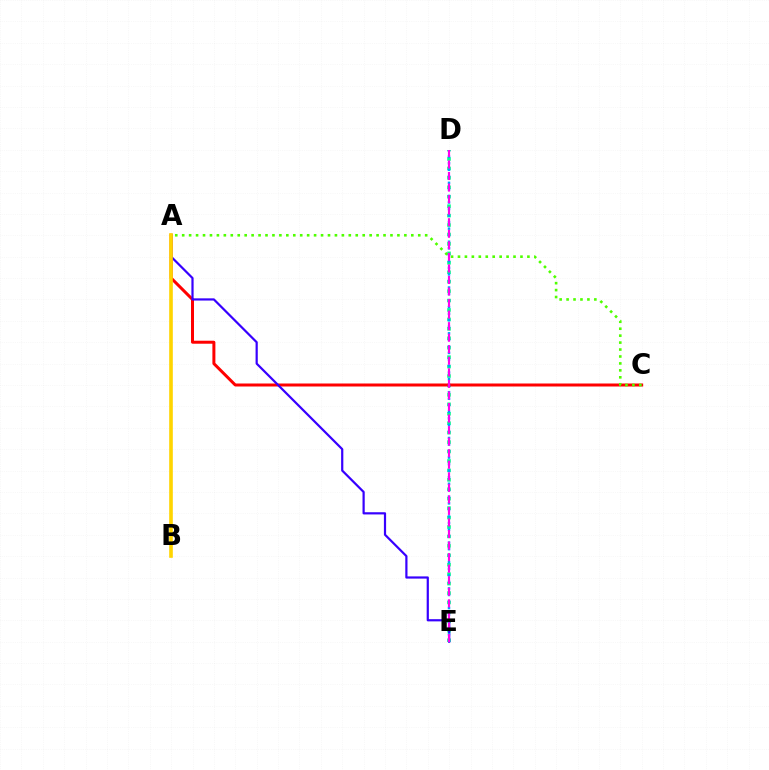{('D', 'E'): [{'color': '#00ff86', 'line_style': 'dotted', 'thickness': 2.56}, {'color': '#009eff', 'line_style': 'dotted', 'thickness': 1.78}, {'color': '#ff00ed', 'line_style': 'dashed', 'thickness': 1.57}], ('A', 'C'): [{'color': '#ff0000', 'line_style': 'solid', 'thickness': 2.16}, {'color': '#4fff00', 'line_style': 'dotted', 'thickness': 1.89}], ('A', 'E'): [{'color': '#3700ff', 'line_style': 'solid', 'thickness': 1.59}], ('A', 'B'): [{'color': '#ffd500', 'line_style': 'solid', 'thickness': 2.61}]}